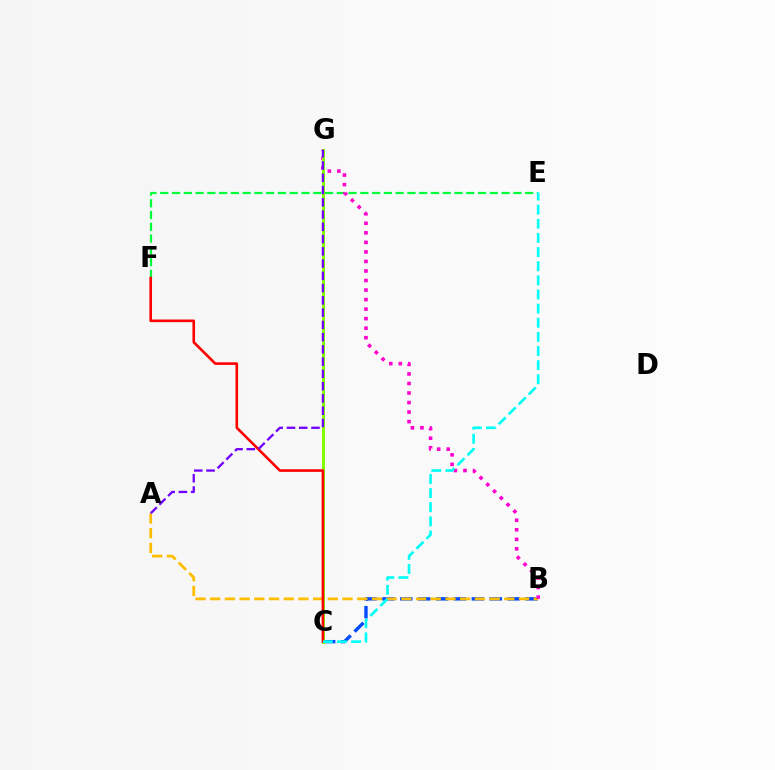{('B', 'C'): [{'color': '#004bff', 'line_style': 'dashed', 'thickness': 2.43}], ('E', 'F'): [{'color': '#00ff39', 'line_style': 'dashed', 'thickness': 1.6}], ('A', 'B'): [{'color': '#ffbd00', 'line_style': 'dashed', 'thickness': 2.0}], ('B', 'G'): [{'color': '#ff00cf', 'line_style': 'dotted', 'thickness': 2.59}], ('C', 'G'): [{'color': '#84ff00', 'line_style': 'solid', 'thickness': 2.14}], ('C', 'F'): [{'color': '#ff0000', 'line_style': 'solid', 'thickness': 1.88}], ('C', 'E'): [{'color': '#00fff6', 'line_style': 'dashed', 'thickness': 1.92}], ('A', 'G'): [{'color': '#7200ff', 'line_style': 'dashed', 'thickness': 1.67}]}